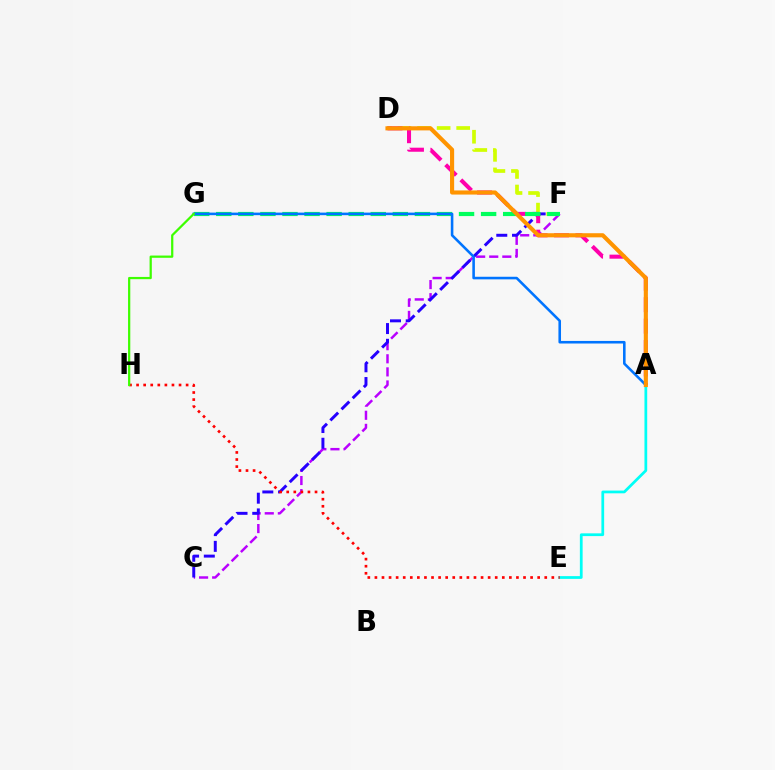{('D', 'F'): [{'color': '#d1ff00', 'line_style': 'dashed', 'thickness': 2.66}], ('C', 'F'): [{'color': '#b900ff', 'line_style': 'dashed', 'thickness': 1.78}, {'color': '#2500ff', 'line_style': 'dashed', 'thickness': 2.14}], ('A', 'D'): [{'color': '#ff00ac', 'line_style': 'dashed', 'thickness': 2.91}, {'color': '#ff9400', 'line_style': 'solid', 'thickness': 2.97}], ('F', 'G'): [{'color': '#00ff5c', 'line_style': 'dashed', 'thickness': 3.0}], ('A', 'G'): [{'color': '#0074ff', 'line_style': 'solid', 'thickness': 1.86}], ('A', 'E'): [{'color': '#00fff6', 'line_style': 'solid', 'thickness': 1.98}], ('E', 'H'): [{'color': '#ff0000', 'line_style': 'dotted', 'thickness': 1.92}], ('G', 'H'): [{'color': '#3dff00', 'line_style': 'solid', 'thickness': 1.61}]}